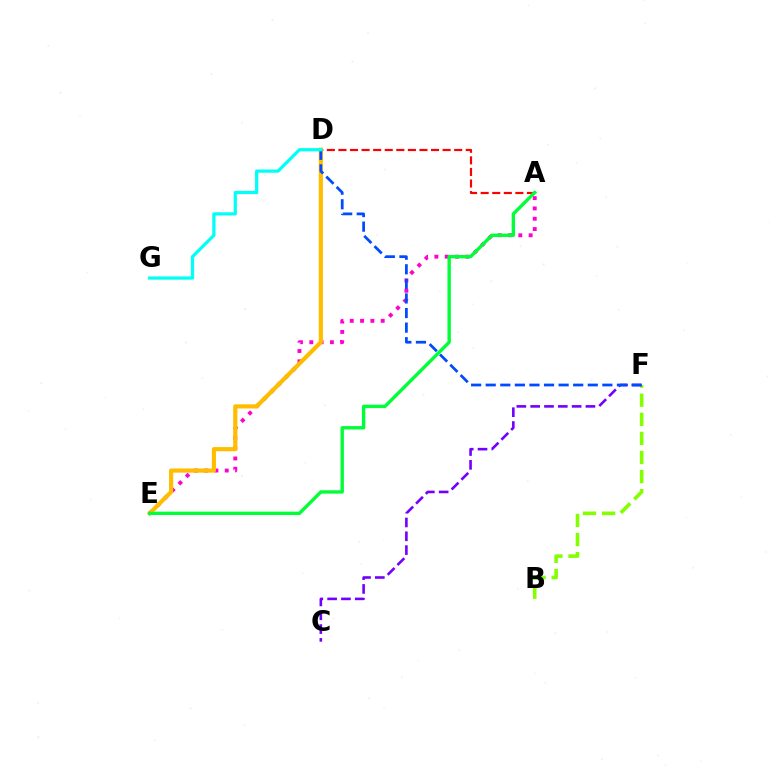{('A', 'D'): [{'color': '#ff0000', 'line_style': 'dashed', 'thickness': 1.57}], ('B', 'F'): [{'color': '#84ff00', 'line_style': 'dashed', 'thickness': 2.59}], ('C', 'F'): [{'color': '#7200ff', 'line_style': 'dashed', 'thickness': 1.88}], ('A', 'E'): [{'color': '#ff00cf', 'line_style': 'dotted', 'thickness': 2.8}, {'color': '#00ff39', 'line_style': 'solid', 'thickness': 2.43}], ('D', 'E'): [{'color': '#ffbd00', 'line_style': 'solid', 'thickness': 3.0}], ('D', 'F'): [{'color': '#004bff', 'line_style': 'dashed', 'thickness': 1.98}], ('D', 'G'): [{'color': '#00fff6', 'line_style': 'solid', 'thickness': 2.33}]}